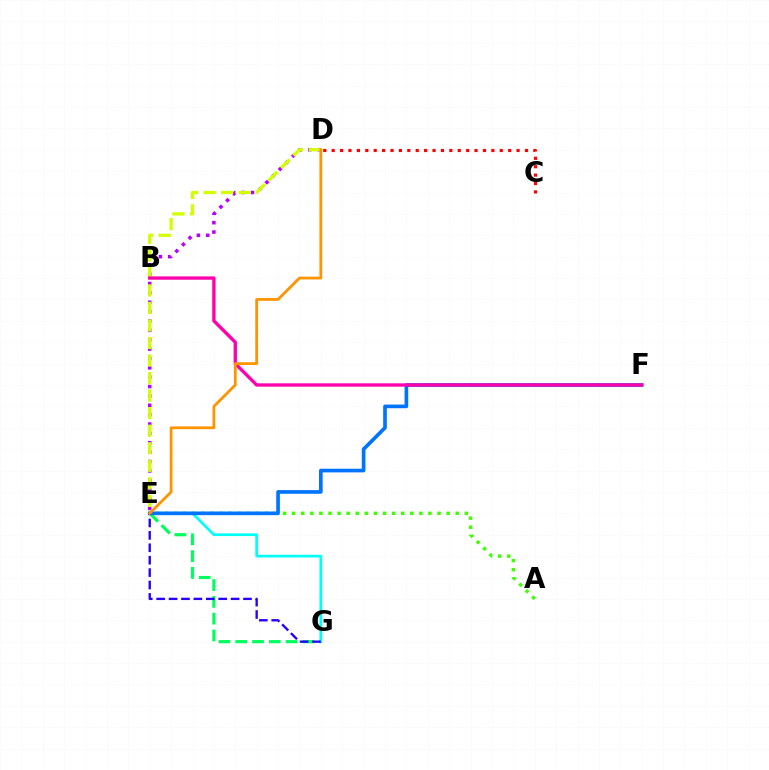{('E', 'G'): [{'color': '#00ff5c', 'line_style': 'dashed', 'thickness': 2.28}, {'color': '#00fff6', 'line_style': 'solid', 'thickness': 1.96}, {'color': '#2500ff', 'line_style': 'dashed', 'thickness': 1.69}], ('A', 'E'): [{'color': '#3dff00', 'line_style': 'dotted', 'thickness': 2.47}], ('D', 'E'): [{'color': '#b900ff', 'line_style': 'dotted', 'thickness': 2.55}, {'color': '#d1ff00', 'line_style': 'dashed', 'thickness': 2.38}, {'color': '#ff9400', 'line_style': 'solid', 'thickness': 2.0}], ('E', 'F'): [{'color': '#0074ff', 'line_style': 'solid', 'thickness': 2.64}], ('B', 'F'): [{'color': '#ff00ac', 'line_style': 'solid', 'thickness': 2.4}], ('C', 'D'): [{'color': '#ff0000', 'line_style': 'dotted', 'thickness': 2.28}]}